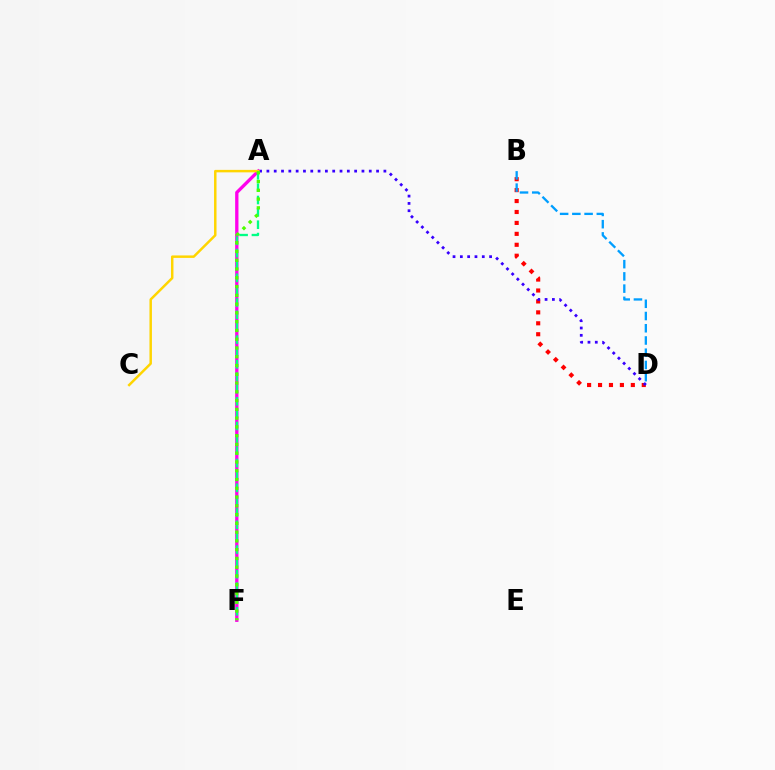{('A', 'F'): [{'color': '#ff00ed', 'line_style': 'solid', 'thickness': 2.38}, {'color': '#00ff86', 'line_style': 'dashed', 'thickness': 1.68}, {'color': '#4fff00', 'line_style': 'dotted', 'thickness': 2.38}], ('B', 'D'): [{'color': '#ff0000', 'line_style': 'dotted', 'thickness': 2.97}, {'color': '#009eff', 'line_style': 'dashed', 'thickness': 1.66}], ('A', 'D'): [{'color': '#3700ff', 'line_style': 'dotted', 'thickness': 1.99}], ('A', 'C'): [{'color': '#ffd500', 'line_style': 'solid', 'thickness': 1.78}]}